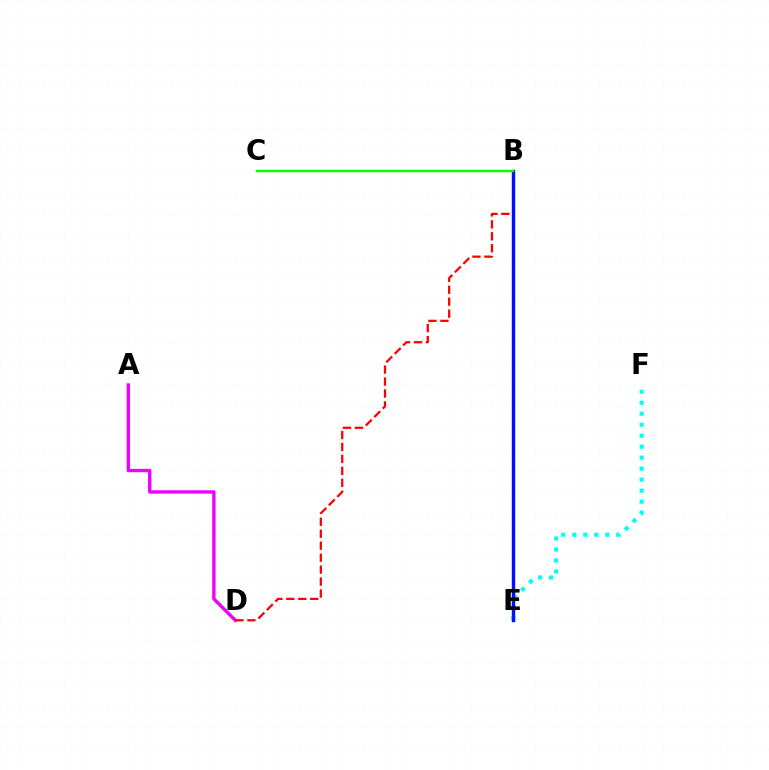{('A', 'D'): [{'color': '#ee00ff', 'line_style': 'solid', 'thickness': 2.42}], ('B', 'C'): [{'color': '#fcf500', 'line_style': 'solid', 'thickness': 1.58}, {'color': '#08ff00', 'line_style': 'solid', 'thickness': 1.74}], ('B', 'D'): [{'color': '#ff0000', 'line_style': 'dashed', 'thickness': 1.62}], ('E', 'F'): [{'color': '#00fff6', 'line_style': 'dotted', 'thickness': 2.99}], ('B', 'E'): [{'color': '#0010ff', 'line_style': 'solid', 'thickness': 2.46}]}